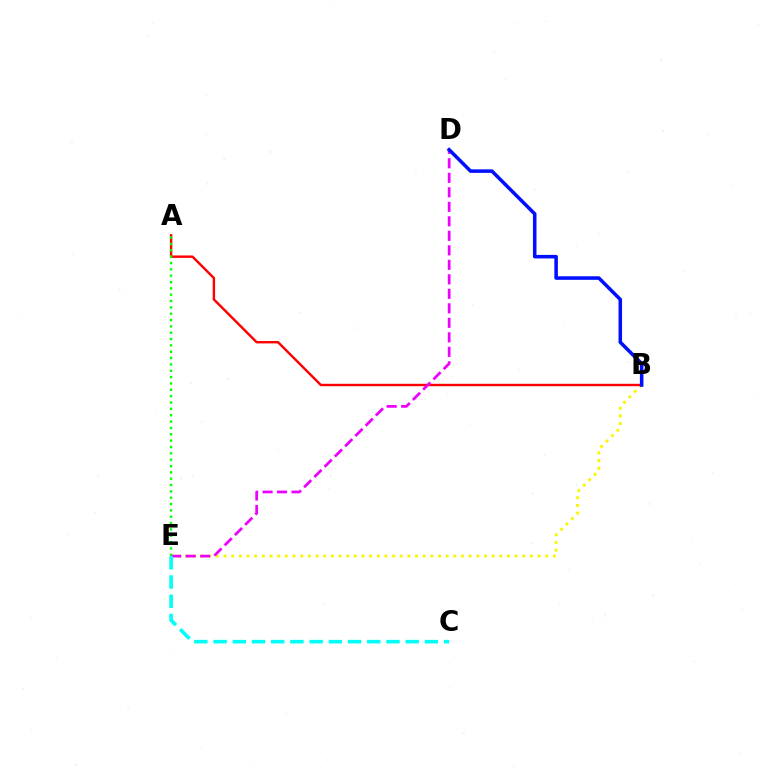{('B', 'E'): [{'color': '#fcf500', 'line_style': 'dotted', 'thickness': 2.08}], ('A', 'B'): [{'color': '#ff0000', 'line_style': 'solid', 'thickness': 1.73}], ('D', 'E'): [{'color': '#ee00ff', 'line_style': 'dashed', 'thickness': 1.97}], ('B', 'D'): [{'color': '#0010ff', 'line_style': 'solid', 'thickness': 2.55}], ('C', 'E'): [{'color': '#00fff6', 'line_style': 'dashed', 'thickness': 2.61}], ('A', 'E'): [{'color': '#08ff00', 'line_style': 'dotted', 'thickness': 1.72}]}